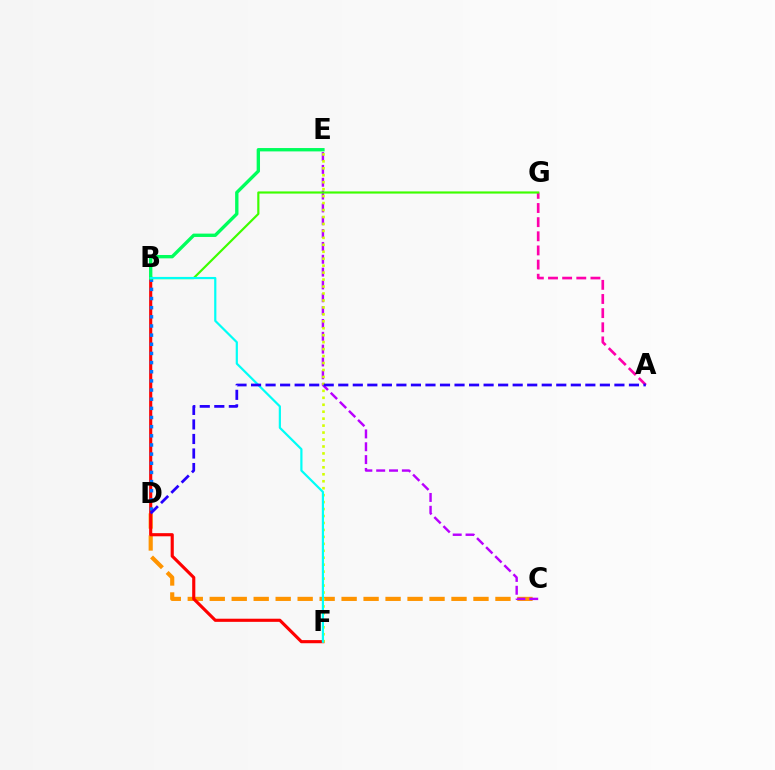{('C', 'D'): [{'color': '#ff9400', 'line_style': 'dashed', 'thickness': 2.99}], ('B', 'F'): [{'color': '#ff0000', 'line_style': 'solid', 'thickness': 2.25}, {'color': '#00fff6', 'line_style': 'solid', 'thickness': 1.59}], ('B', 'D'): [{'color': '#0074ff', 'line_style': 'dotted', 'thickness': 2.49}], ('C', 'E'): [{'color': '#b900ff', 'line_style': 'dashed', 'thickness': 1.74}], ('A', 'G'): [{'color': '#ff00ac', 'line_style': 'dashed', 'thickness': 1.92}], ('B', 'E'): [{'color': '#00ff5c', 'line_style': 'solid', 'thickness': 2.41}], ('B', 'G'): [{'color': '#3dff00', 'line_style': 'solid', 'thickness': 1.57}], ('E', 'F'): [{'color': '#d1ff00', 'line_style': 'dotted', 'thickness': 1.89}], ('A', 'D'): [{'color': '#2500ff', 'line_style': 'dashed', 'thickness': 1.97}]}